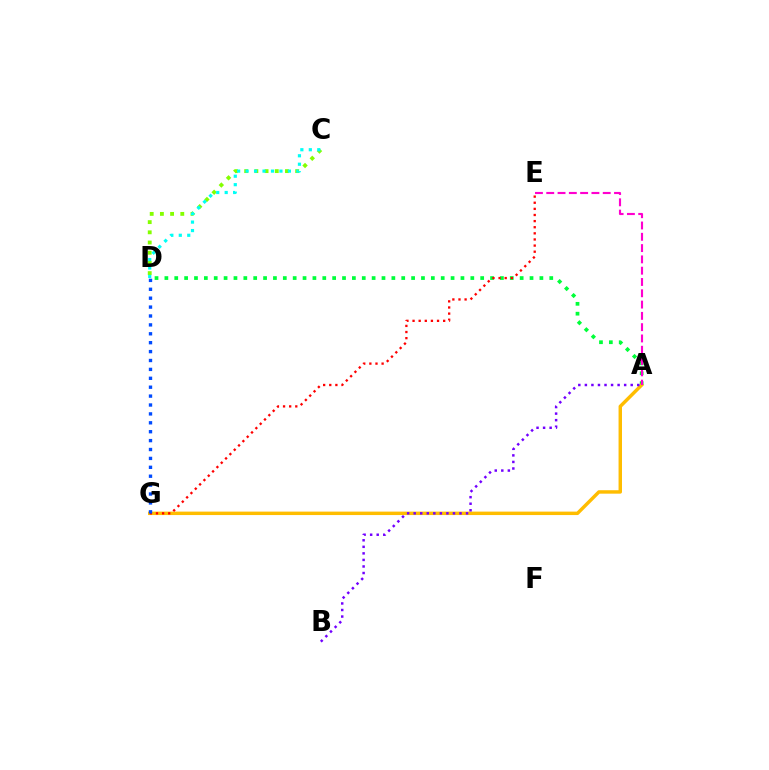{('A', 'D'): [{'color': '#00ff39', 'line_style': 'dotted', 'thickness': 2.68}], ('A', 'G'): [{'color': '#ffbd00', 'line_style': 'solid', 'thickness': 2.48}], ('C', 'D'): [{'color': '#84ff00', 'line_style': 'dotted', 'thickness': 2.77}, {'color': '#00fff6', 'line_style': 'dotted', 'thickness': 2.3}], ('A', 'E'): [{'color': '#ff00cf', 'line_style': 'dashed', 'thickness': 1.53}], ('E', 'G'): [{'color': '#ff0000', 'line_style': 'dotted', 'thickness': 1.66}], ('D', 'G'): [{'color': '#004bff', 'line_style': 'dotted', 'thickness': 2.42}], ('A', 'B'): [{'color': '#7200ff', 'line_style': 'dotted', 'thickness': 1.78}]}